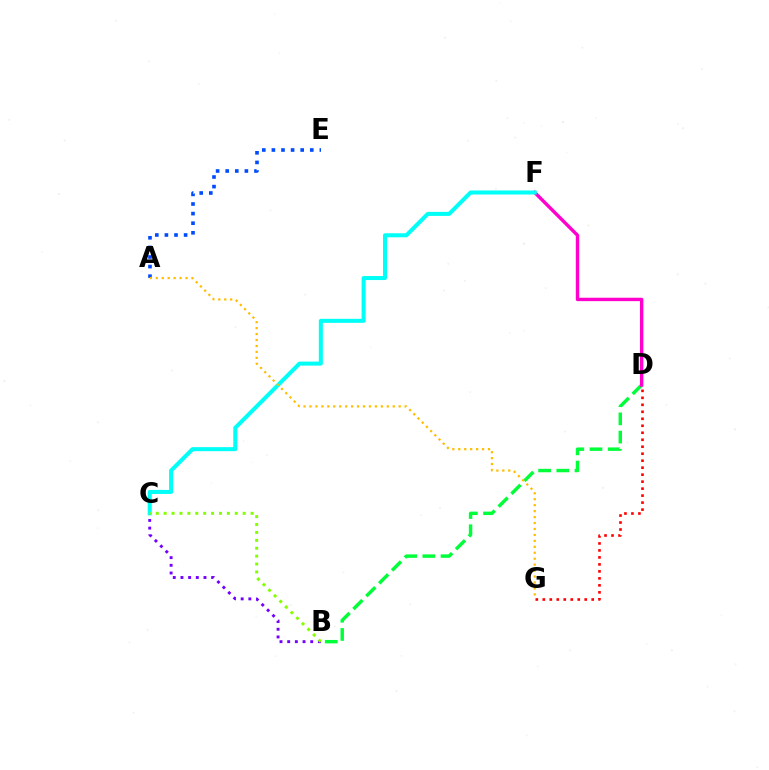{('B', 'D'): [{'color': '#00ff39', 'line_style': 'dashed', 'thickness': 2.47}], ('D', 'G'): [{'color': '#ff0000', 'line_style': 'dotted', 'thickness': 1.9}], ('A', 'E'): [{'color': '#004bff', 'line_style': 'dotted', 'thickness': 2.61}], ('B', 'C'): [{'color': '#7200ff', 'line_style': 'dotted', 'thickness': 2.09}, {'color': '#84ff00', 'line_style': 'dotted', 'thickness': 2.15}], ('D', 'F'): [{'color': '#ff00cf', 'line_style': 'solid', 'thickness': 2.45}], ('C', 'F'): [{'color': '#00fff6', 'line_style': 'solid', 'thickness': 2.9}], ('A', 'G'): [{'color': '#ffbd00', 'line_style': 'dotted', 'thickness': 1.62}]}